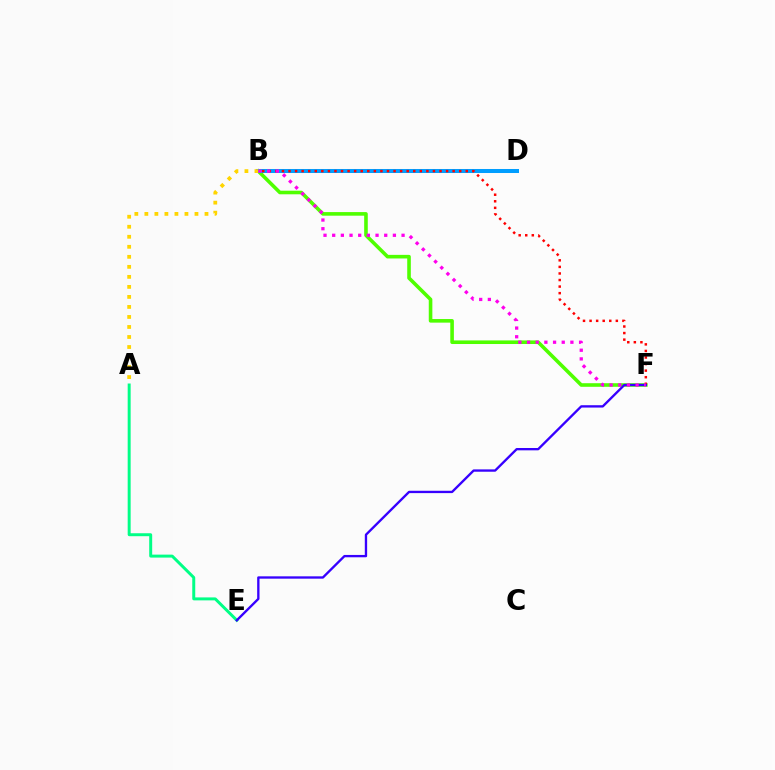{('B', 'F'): [{'color': '#4fff00', 'line_style': 'solid', 'thickness': 2.59}, {'color': '#ff0000', 'line_style': 'dotted', 'thickness': 1.78}, {'color': '#ff00ed', 'line_style': 'dotted', 'thickness': 2.36}], ('A', 'E'): [{'color': '#00ff86', 'line_style': 'solid', 'thickness': 2.14}], ('B', 'D'): [{'color': '#009eff', 'line_style': 'solid', 'thickness': 2.89}], ('E', 'F'): [{'color': '#3700ff', 'line_style': 'solid', 'thickness': 1.68}], ('A', 'B'): [{'color': '#ffd500', 'line_style': 'dotted', 'thickness': 2.72}]}